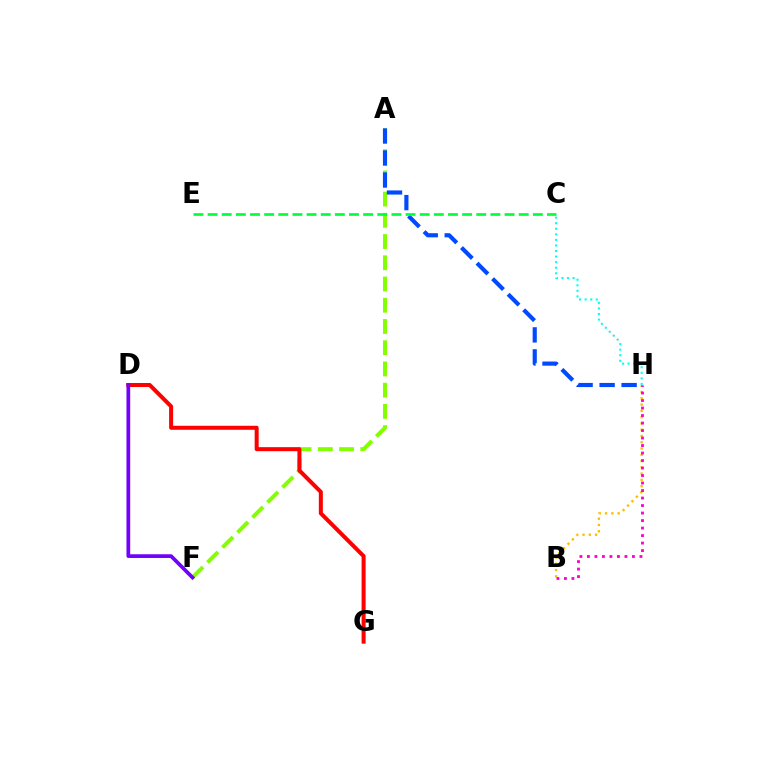{('A', 'F'): [{'color': '#84ff00', 'line_style': 'dashed', 'thickness': 2.88}], ('B', 'H'): [{'color': '#ffbd00', 'line_style': 'dotted', 'thickness': 1.71}, {'color': '#ff00cf', 'line_style': 'dotted', 'thickness': 2.04}], ('A', 'H'): [{'color': '#004bff', 'line_style': 'dashed', 'thickness': 2.99}], ('C', 'E'): [{'color': '#00ff39', 'line_style': 'dashed', 'thickness': 1.92}], ('D', 'G'): [{'color': '#ff0000', 'line_style': 'solid', 'thickness': 2.89}], ('C', 'H'): [{'color': '#00fff6', 'line_style': 'dotted', 'thickness': 1.51}], ('D', 'F'): [{'color': '#7200ff', 'line_style': 'solid', 'thickness': 2.68}]}